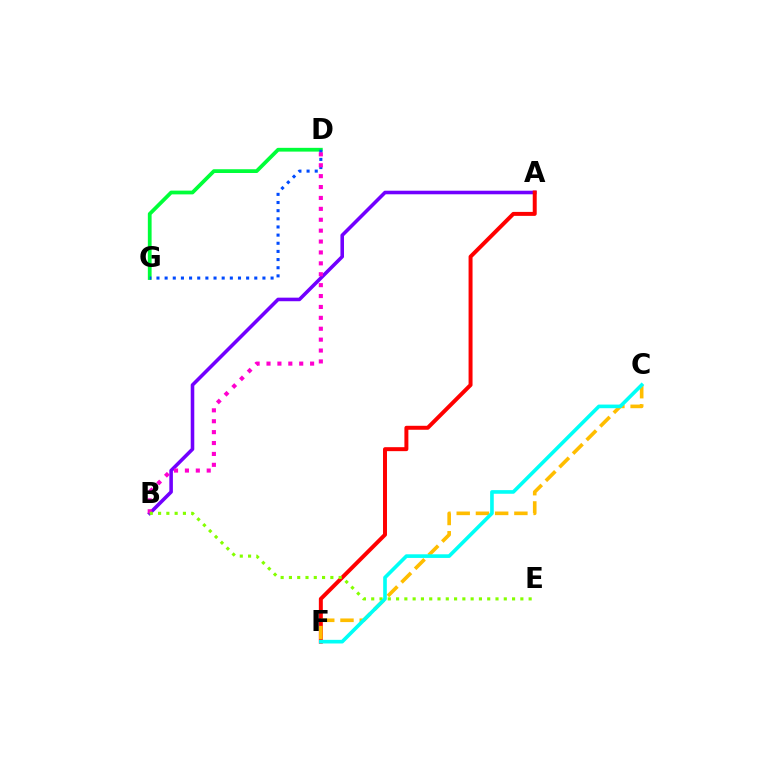{('A', 'B'): [{'color': '#7200ff', 'line_style': 'solid', 'thickness': 2.57}], ('A', 'F'): [{'color': '#ff0000', 'line_style': 'solid', 'thickness': 2.86}], ('D', 'G'): [{'color': '#00ff39', 'line_style': 'solid', 'thickness': 2.71}, {'color': '#004bff', 'line_style': 'dotted', 'thickness': 2.21}], ('B', 'D'): [{'color': '#ff00cf', 'line_style': 'dotted', 'thickness': 2.96}], ('C', 'F'): [{'color': '#ffbd00', 'line_style': 'dashed', 'thickness': 2.61}, {'color': '#00fff6', 'line_style': 'solid', 'thickness': 2.62}], ('B', 'E'): [{'color': '#84ff00', 'line_style': 'dotted', 'thickness': 2.25}]}